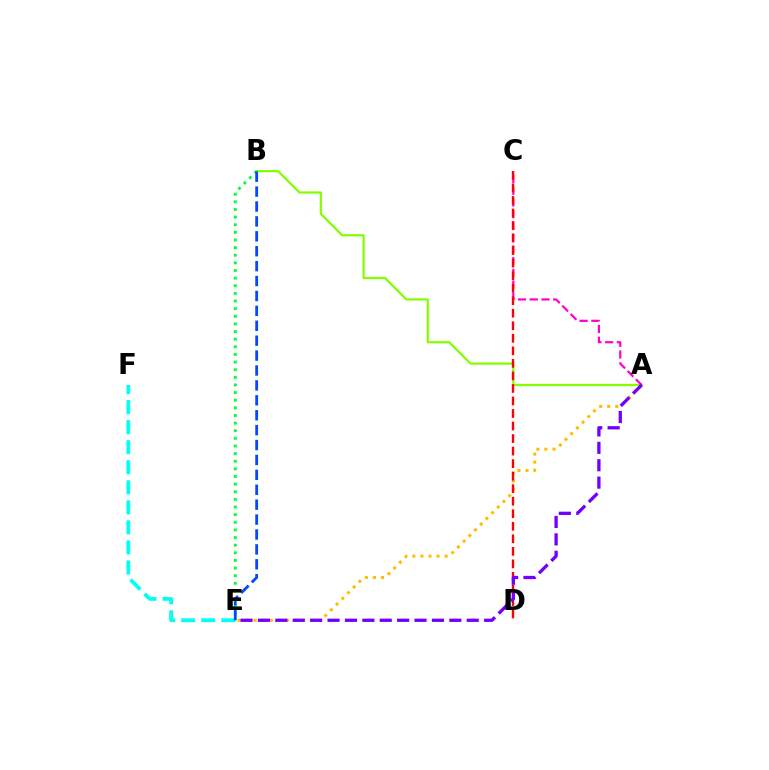{('A', 'B'): [{'color': '#84ff00', 'line_style': 'solid', 'thickness': 1.61}], ('A', 'E'): [{'color': '#ffbd00', 'line_style': 'dotted', 'thickness': 2.19}, {'color': '#7200ff', 'line_style': 'dashed', 'thickness': 2.36}], ('E', 'F'): [{'color': '#00fff6', 'line_style': 'dashed', 'thickness': 2.72}], ('A', 'C'): [{'color': '#ff00cf', 'line_style': 'dashed', 'thickness': 1.59}], ('C', 'D'): [{'color': '#ff0000', 'line_style': 'dashed', 'thickness': 1.7}], ('B', 'E'): [{'color': '#00ff39', 'line_style': 'dotted', 'thickness': 2.07}, {'color': '#004bff', 'line_style': 'dashed', 'thickness': 2.03}]}